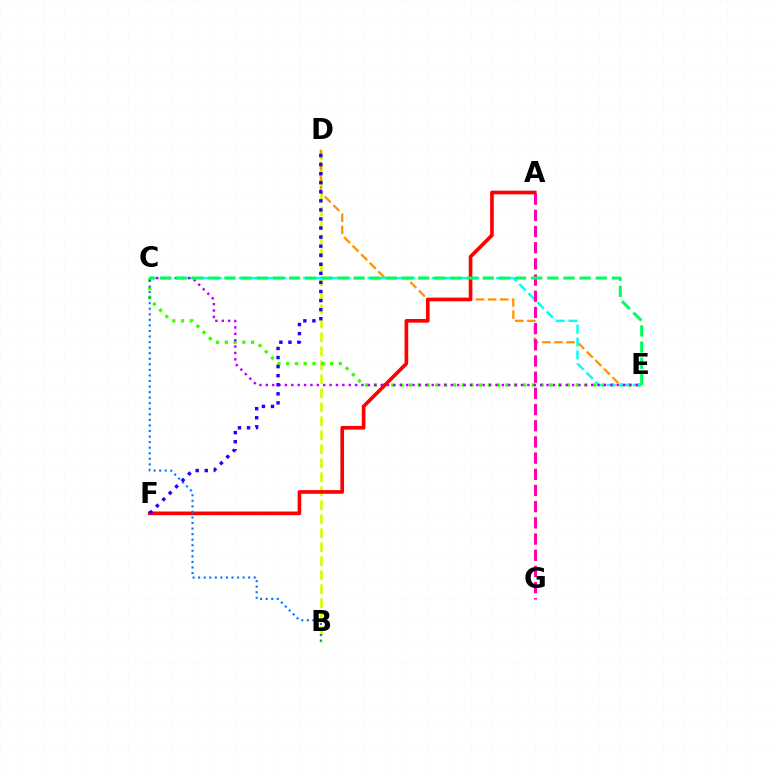{('B', 'D'): [{'color': '#d1ff00', 'line_style': 'dashed', 'thickness': 1.9}], ('C', 'E'): [{'color': '#3dff00', 'line_style': 'dotted', 'thickness': 2.38}, {'color': '#00fff6', 'line_style': 'dashed', 'thickness': 1.75}, {'color': '#b900ff', 'line_style': 'dotted', 'thickness': 1.73}, {'color': '#00ff5c', 'line_style': 'dashed', 'thickness': 2.19}], ('D', 'E'): [{'color': '#ff9400', 'line_style': 'dashed', 'thickness': 1.65}], ('A', 'G'): [{'color': '#ff00ac', 'line_style': 'dashed', 'thickness': 2.2}], ('A', 'F'): [{'color': '#ff0000', 'line_style': 'solid', 'thickness': 2.63}], ('B', 'C'): [{'color': '#0074ff', 'line_style': 'dotted', 'thickness': 1.51}], ('D', 'F'): [{'color': '#2500ff', 'line_style': 'dotted', 'thickness': 2.46}]}